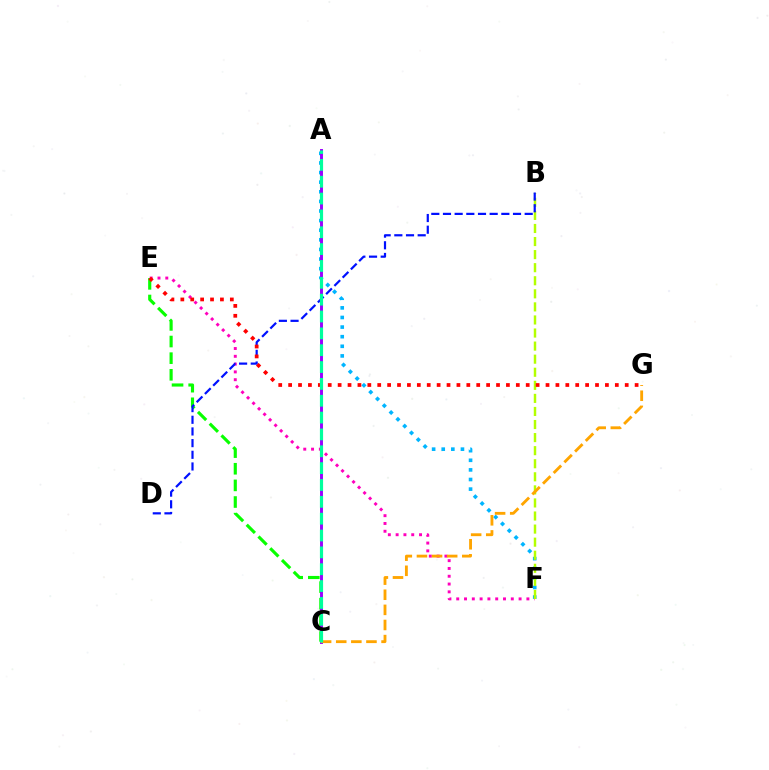{('A', 'F'): [{'color': '#00b5ff', 'line_style': 'dotted', 'thickness': 2.61}], ('E', 'F'): [{'color': '#ff00bd', 'line_style': 'dotted', 'thickness': 2.12}], ('B', 'F'): [{'color': '#b3ff00', 'line_style': 'dashed', 'thickness': 1.78}], ('C', 'E'): [{'color': '#08ff00', 'line_style': 'dashed', 'thickness': 2.26}], ('B', 'D'): [{'color': '#0010ff', 'line_style': 'dashed', 'thickness': 1.59}], ('A', 'C'): [{'color': '#9b00ff', 'line_style': 'solid', 'thickness': 2.11}, {'color': '#00ff9d', 'line_style': 'dashed', 'thickness': 2.29}], ('C', 'G'): [{'color': '#ffa500', 'line_style': 'dashed', 'thickness': 2.05}], ('E', 'G'): [{'color': '#ff0000', 'line_style': 'dotted', 'thickness': 2.69}]}